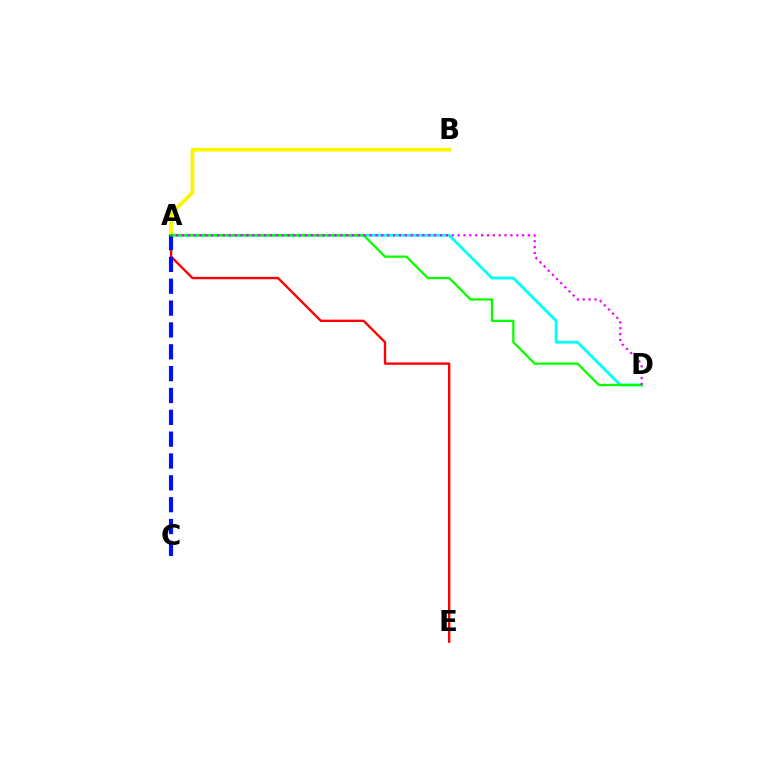{('A', 'B'): [{'color': '#fcf500', 'line_style': 'solid', 'thickness': 2.69}], ('A', 'D'): [{'color': '#00fff6', 'line_style': 'solid', 'thickness': 2.03}, {'color': '#08ff00', 'line_style': 'solid', 'thickness': 1.63}, {'color': '#ee00ff', 'line_style': 'dotted', 'thickness': 1.59}], ('A', 'E'): [{'color': '#ff0000', 'line_style': 'solid', 'thickness': 1.69}], ('A', 'C'): [{'color': '#0010ff', 'line_style': 'dashed', 'thickness': 2.97}]}